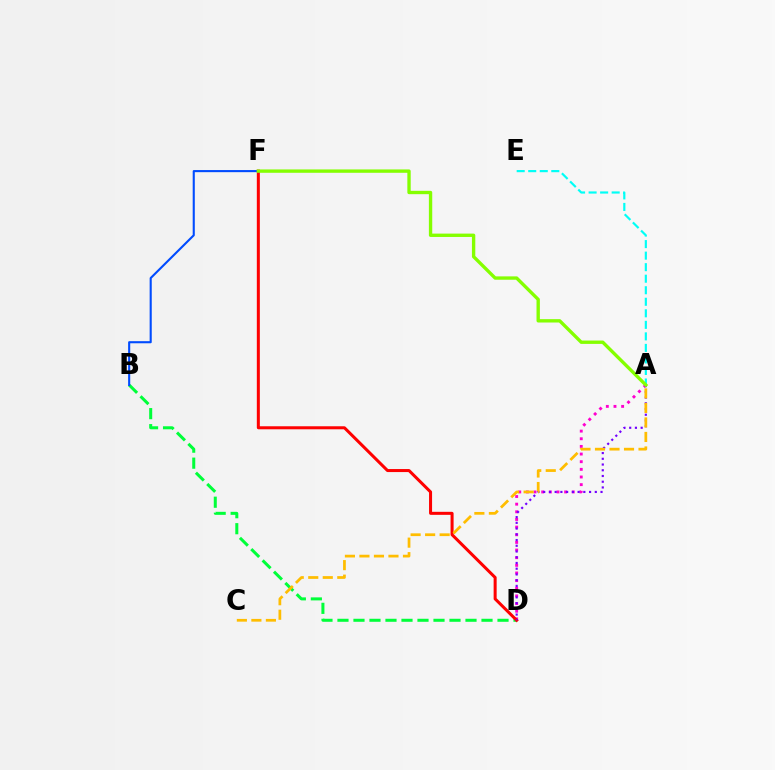{('B', 'D'): [{'color': '#00ff39', 'line_style': 'dashed', 'thickness': 2.17}], ('A', 'D'): [{'color': '#ff00cf', 'line_style': 'dotted', 'thickness': 2.08}, {'color': '#7200ff', 'line_style': 'dotted', 'thickness': 1.56}], ('D', 'F'): [{'color': '#ff0000', 'line_style': 'solid', 'thickness': 2.18}], ('B', 'F'): [{'color': '#004bff', 'line_style': 'solid', 'thickness': 1.51}], ('A', 'E'): [{'color': '#00fff6', 'line_style': 'dashed', 'thickness': 1.57}], ('A', 'F'): [{'color': '#84ff00', 'line_style': 'solid', 'thickness': 2.42}], ('A', 'C'): [{'color': '#ffbd00', 'line_style': 'dashed', 'thickness': 1.97}]}